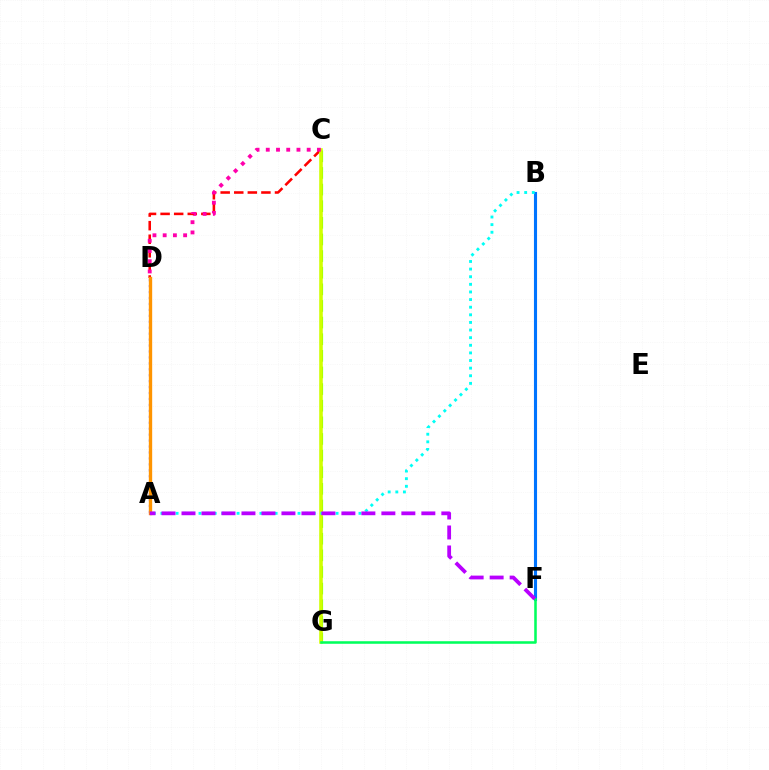{('A', 'D'): [{'color': '#2500ff', 'line_style': 'dotted', 'thickness': 1.61}, {'color': '#ff9400', 'line_style': 'solid', 'thickness': 2.41}], ('C', 'G'): [{'color': '#3dff00', 'line_style': 'dashed', 'thickness': 2.26}, {'color': '#d1ff00', 'line_style': 'solid', 'thickness': 2.56}], ('C', 'D'): [{'color': '#ff0000', 'line_style': 'dashed', 'thickness': 1.84}, {'color': '#ff00ac', 'line_style': 'dotted', 'thickness': 2.78}], ('B', 'F'): [{'color': '#0074ff', 'line_style': 'solid', 'thickness': 2.23}], ('A', 'B'): [{'color': '#00fff6', 'line_style': 'dotted', 'thickness': 2.07}], ('F', 'G'): [{'color': '#00ff5c', 'line_style': 'solid', 'thickness': 1.83}], ('A', 'F'): [{'color': '#b900ff', 'line_style': 'dashed', 'thickness': 2.72}]}